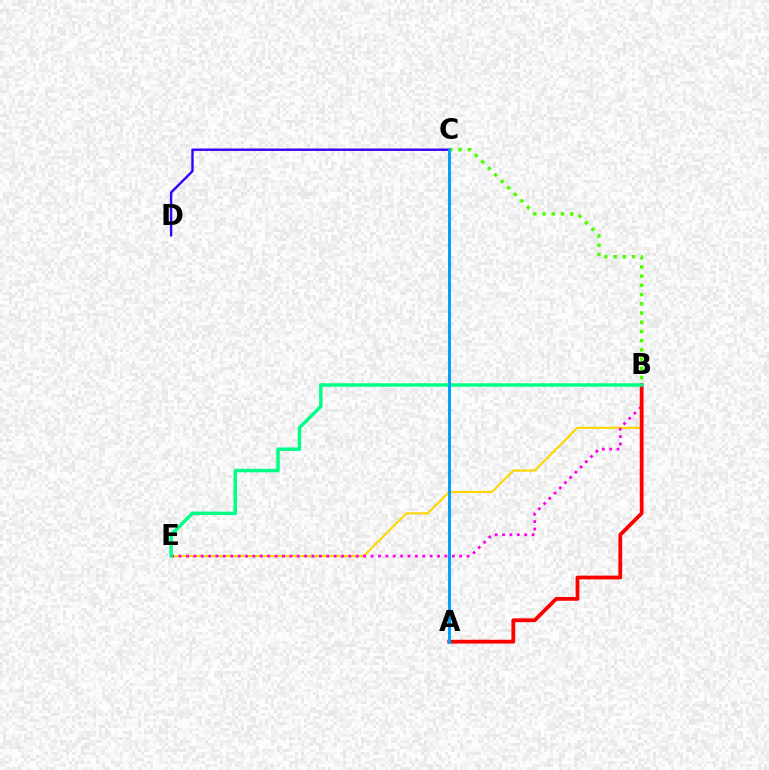{('B', 'E'): [{'color': '#ffd500', 'line_style': 'solid', 'thickness': 1.51}, {'color': '#ff00ed', 'line_style': 'dotted', 'thickness': 2.01}, {'color': '#00ff86', 'line_style': 'solid', 'thickness': 2.5}], ('B', 'C'): [{'color': '#4fff00', 'line_style': 'dotted', 'thickness': 2.5}], ('A', 'B'): [{'color': '#ff0000', 'line_style': 'solid', 'thickness': 2.73}], ('C', 'D'): [{'color': '#3700ff', 'line_style': 'solid', 'thickness': 1.73}], ('A', 'C'): [{'color': '#009eff', 'line_style': 'solid', 'thickness': 2.12}]}